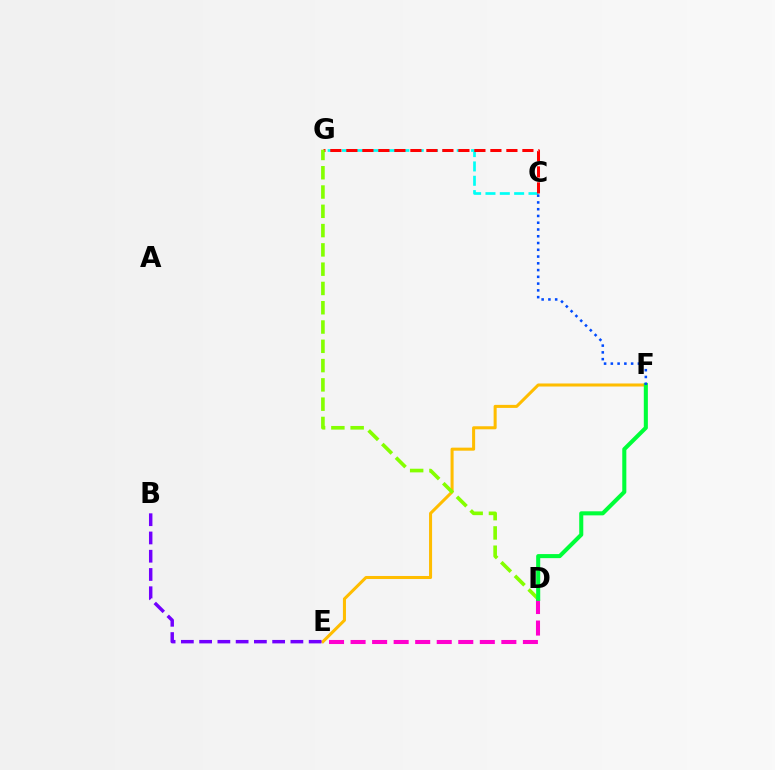{('E', 'F'): [{'color': '#ffbd00', 'line_style': 'solid', 'thickness': 2.19}], ('C', 'G'): [{'color': '#00fff6', 'line_style': 'dashed', 'thickness': 1.95}, {'color': '#ff0000', 'line_style': 'dashed', 'thickness': 2.17}], ('B', 'E'): [{'color': '#7200ff', 'line_style': 'dashed', 'thickness': 2.48}], ('D', 'E'): [{'color': '#ff00cf', 'line_style': 'dashed', 'thickness': 2.93}], ('D', 'G'): [{'color': '#84ff00', 'line_style': 'dashed', 'thickness': 2.62}], ('D', 'F'): [{'color': '#00ff39', 'line_style': 'solid', 'thickness': 2.92}], ('C', 'F'): [{'color': '#004bff', 'line_style': 'dotted', 'thickness': 1.84}]}